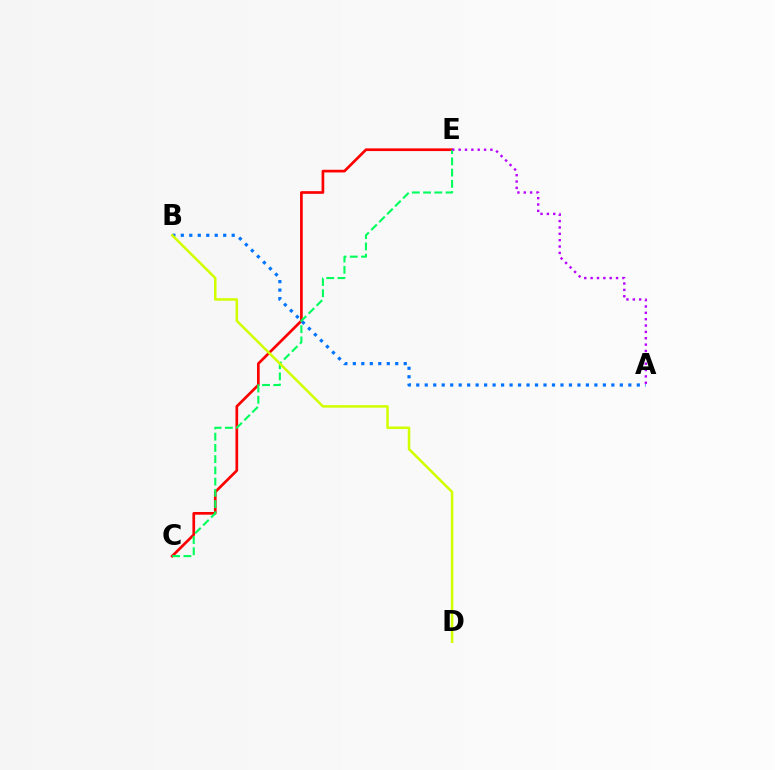{('C', 'E'): [{'color': '#ff0000', 'line_style': 'solid', 'thickness': 1.94}, {'color': '#00ff5c', 'line_style': 'dashed', 'thickness': 1.53}], ('A', 'B'): [{'color': '#0074ff', 'line_style': 'dotted', 'thickness': 2.3}], ('A', 'E'): [{'color': '#b900ff', 'line_style': 'dotted', 'thickness': 1.73}], ('B', 'D'): [{'color': '#d1ff00', 'line_style': 'solid', 'thickness': 1.83}]}